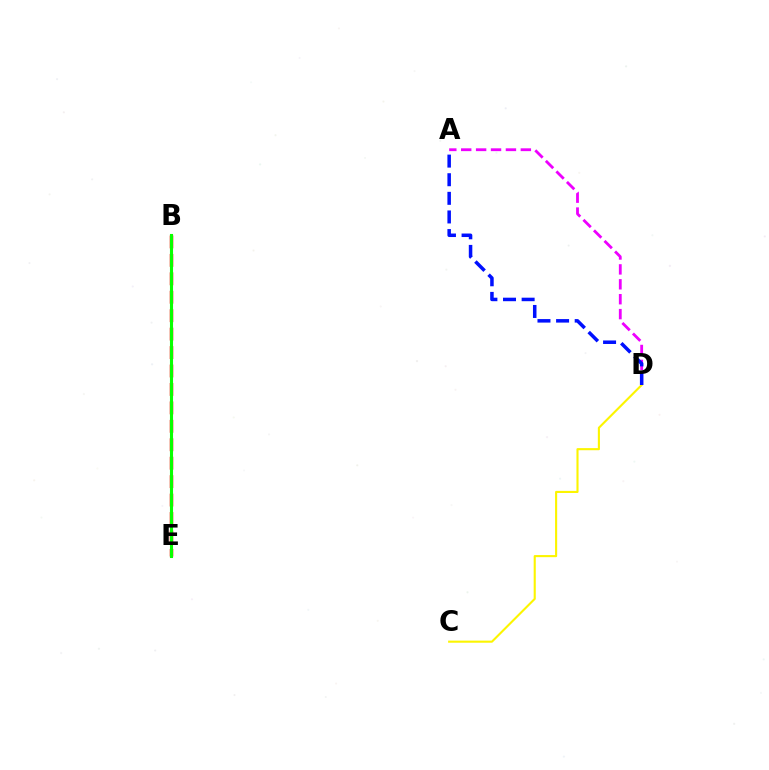{('B', 'E'): [{'color': '#ff0000', 'line_style': 'dashed', 'thickness': 2.5}, {'color': '#00fff6', 'line_style': 'dotted', 'thickness': 1.85}, {'color': '#08ff00', 'line_style': 'solid', 'thickness': 2.23}], ('C', 'D'): [{'color': '#fcf500', 'line_style': 'solid', 'thickness': 1.52}], ('A', 'D'): [{'color': '#ee00ff', 'line_style': 'dashed', 'thickness': 2.03}, {'color': '#0010ff', 'line_style': 'dashed', 'thickness': 2.53}]}